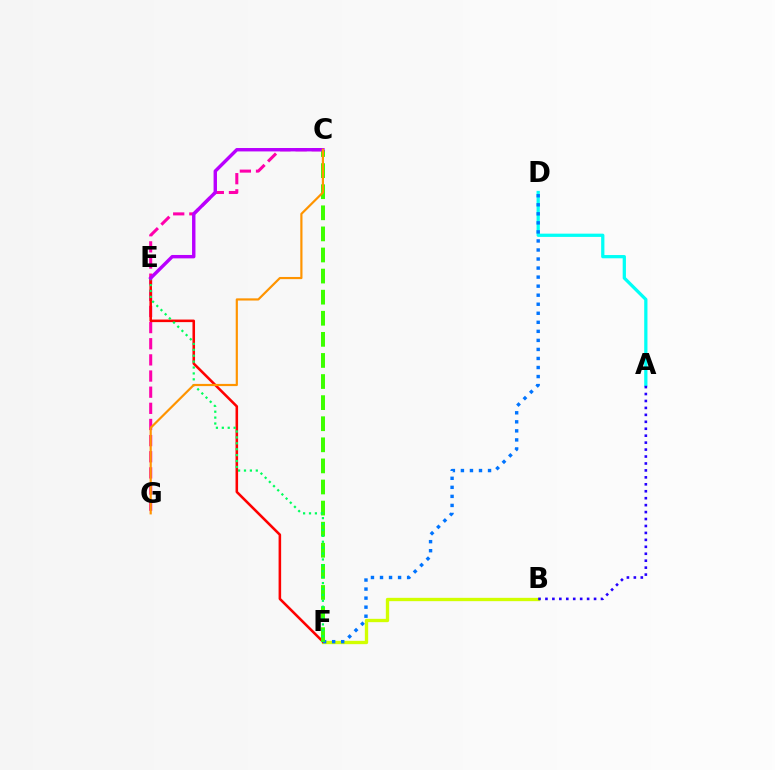{('C', 'G'): [{'color': '#ff00ac', 'line_style': 'dashed', 'thickness': 2.19}, {'color': '#ff9400', 'line_style': 'solid', 'thickness': 1.57}], ('B', 'F'): [{'color': '#d1ff00', 'line_style': 'solid', 'thickness': 2.39}], ('A', 'D'): [{'color': '#00fff6', 'line_style': 'solid', 'thickness': 2.34}], ('E', 'F'): [{'color': '#ff0000', 'line_style': 'solid', 'thickness': 1.84}, {'color': '#00ff5c', 'line_style': 'dotted', 'thickness': 1.6}], ('A', 'B'): [{'color': '#2500ff', 'line_style': 'dotted', 'thickness': 1.89}], ('D', 'F'): [{'color': '#0074ff', 'line_style': 'dotted', 'thickness': 2.46}], ('C', 'F'): [{'color': '#3dff00', 'line_style': 'dashed', 'thickness': 2.87}], ('C', 'E'): [{'color': '#b900ff', 'line_style': 'solid', 'thickness': 2.45}]}